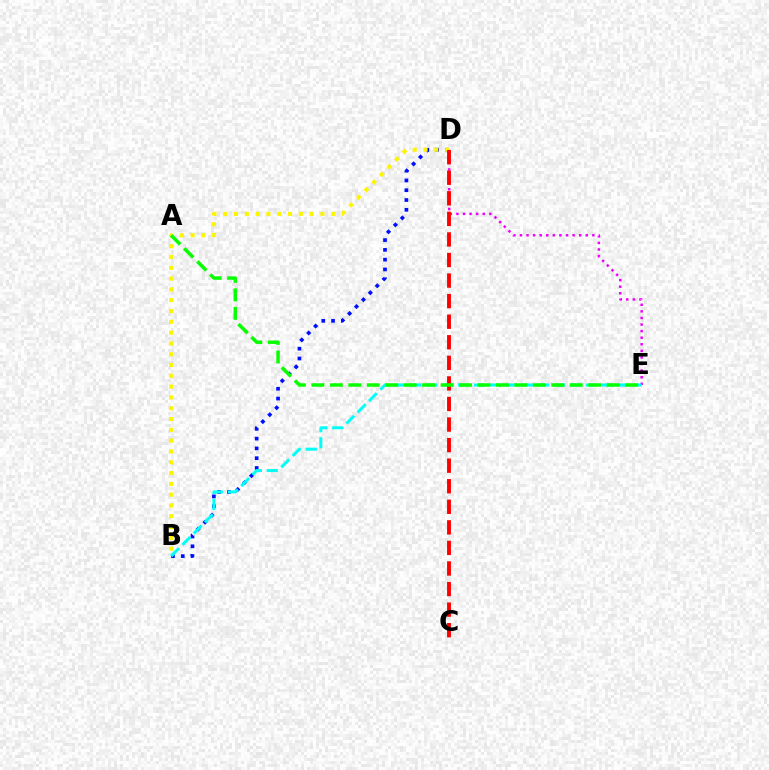{('B', 'D'): [{'color': '#0010ff', 'line_style': 'dotted', 'thickness': 2.66}, {'color': '#fcf500', 'line_style': 'dotted', 'thickness': 2.94}], ('D', 'E'): [{'color': '#ee00ff', 'line_style': 'dotted', 'thickness': 1.79}], ('B', 'E'): [{'color': '#00fff6', 'line_style': 'dashed', 'thickness': 2.17}], ('C', 'D'): [{'color': '#ff0000', 'line_style': 'dashed', 'thickness': 2.79}], ('A', 'E'): [{'color': '#08ff00', 'line_style': 'dashed', 'thickness': 2.51}]}